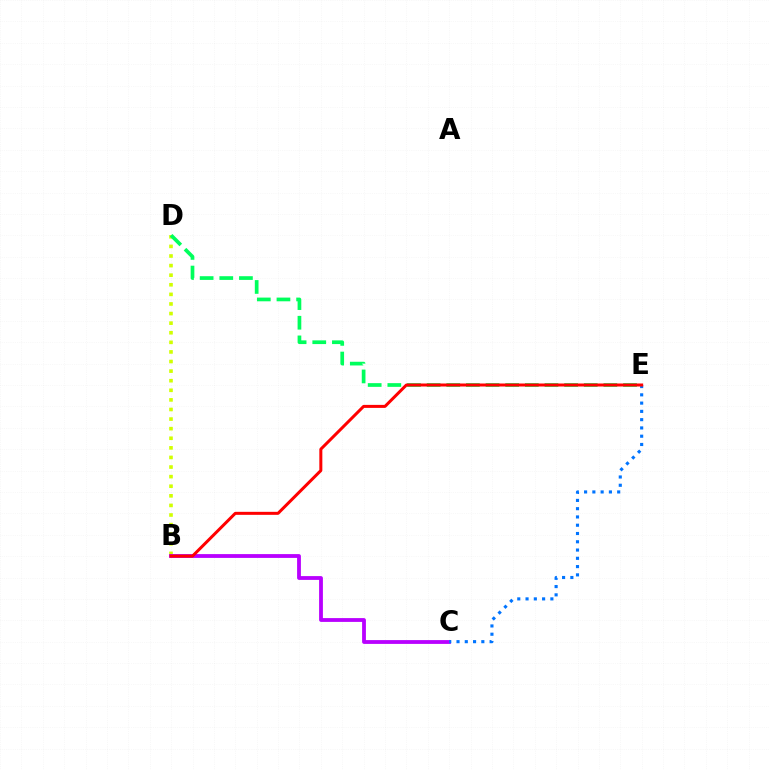{('B', 'D'): [{'color': '#d1ff00', 'line_style': 'dotted', 'thickness': 2.61}], ('D', 'E'): [{'color': '#00ff5c', 'line_style': 'dashed', 'thickness': 2.67}], ('B', 'C'): [{'color': '#b900ff', 'line_style': 'solid', 'thickness': 2.74}], ('C', 'E'): [{'color': '#0074ff', 'line_style': 'dotted', 'thickness': 2.25}], ('B', 'E'): [{'color': '#ff0000', 'line_style': 'solid', 'thickness': 2.17}]}